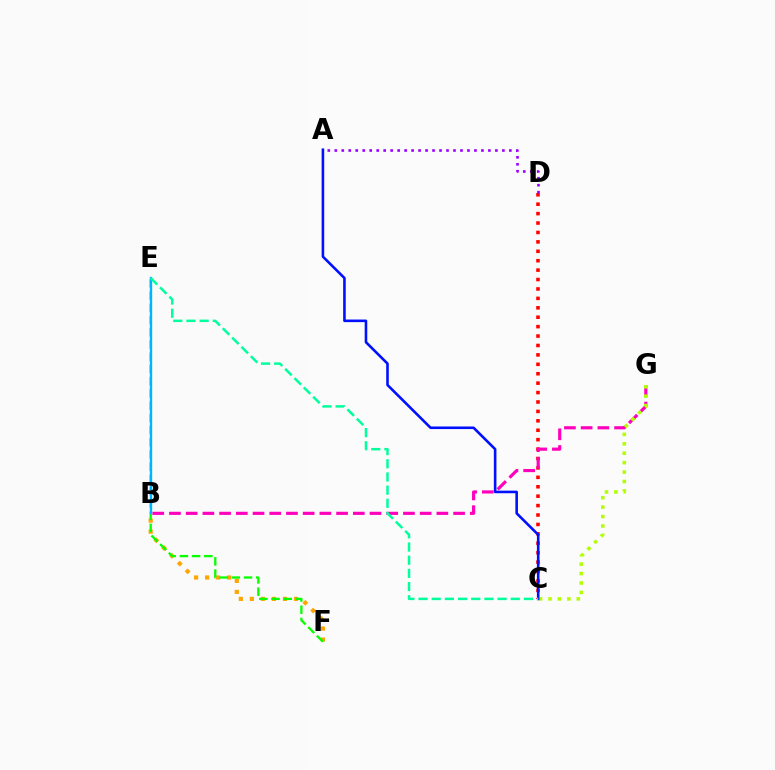{('C', 'D'): [{'color': '#ff0000', 'line_style': 'dotted', 'thickness': 2.56}], ('B', 'F'): [{'color': '#ffa500', 'line_style': 'dotted', 'thickness': 2.99}], ('E', 'F'): [{'color': '#08ff00', 'line_style': 'dashed', 'thickness': 1.66}], ('B', 'E'): [{'color': '#00b5ff', 'line_style': 'solid', 'thickness': 1.7}], ('B', 'G'): [{'color': '#ff00bd', 'line_style': 'dashed', 'thickness': 2.27}], ('C', 'G'): [{'color': '#b3ff00', 'line_style': 'dotted', 'thickness': 2.56}], ('A', 'C'): [{'color': '#0010ff', 'line_style': 'solid', 'thickness': 1.87}], ('C', 'E'): [{'color': '#00ff9d', 'line_style': 'dashed', 'thickness': 1.79}], ('A', 'D'): [{'color': '#9b00ff', 'line_style': 'dotted', 'thickness': 1.9}]}